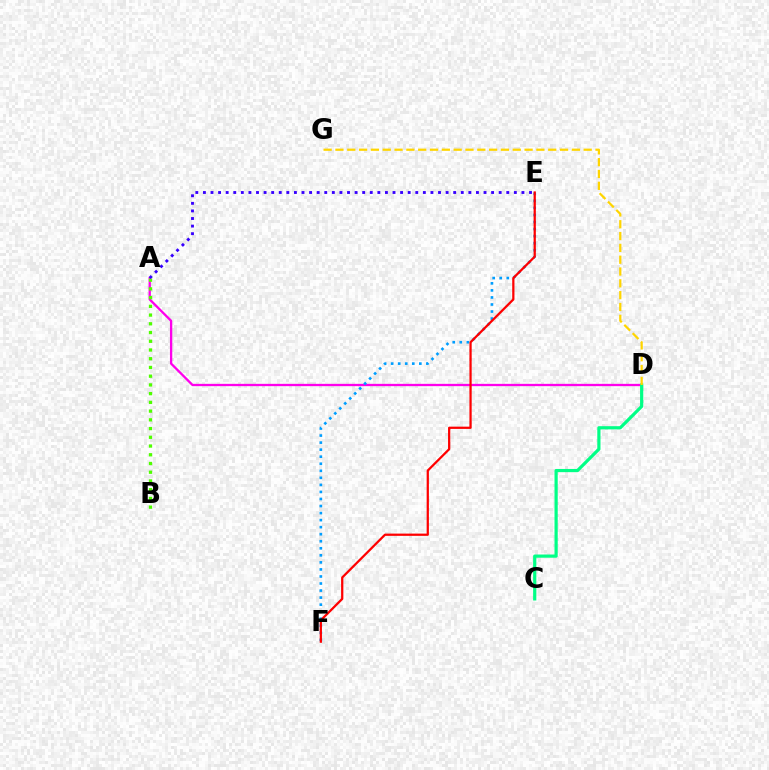{('A', 'D'): [{'color': '#ff00ed', 'line_style': 'solid', 'thickness': 1.66}], ('E', 'F'): [{'color': '#009eff', 'line_style': 'dotted', 'thickness': 1.91}, {'color': '#ff0000', 'line_style': 'solid', 'thickness': 1.62}], ('C', 'D'): [{'color': '#00ff86', 'line_style': 'solid', 'thickness': 2.3}], ('D', 'G'): [{'color': '#ffd500', 'line_style': 'dashed', 'thickness': 1.61}], ('A', 'B'): [{'color': '#4fff00', 'line_style': 'dotted', 'thickness': 2.37}], ('A', 'E'): [{'color': '#3700ff', 'line_style': 'dotted', 'thickness': 2.06}]}